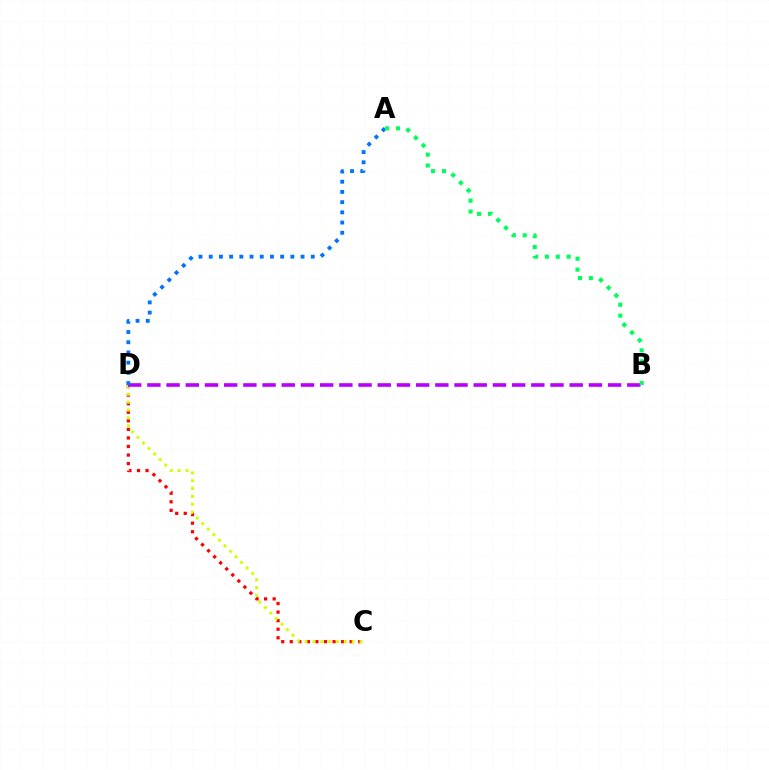{('C', 'D'): [{'color': '#ff0000', 'line_style': 'dotted', 'thickness': 2.32}, {'color': '#d1ff00', 'line_style': 'dotted', 'thickness': 2.13}], ('B', 'D'): [{'color': '#b900ff', 'line_style': 'dashed', 'thickness': 2.61}], ('A', 'D'): [{'color': '#0074ff', 'line_style': 'dotted', 'thickness': 2.77}], ('A', 'B'): [{'color': '#00ff5c', 'line_style': 'dotted', 'thickness': 2.96}]}